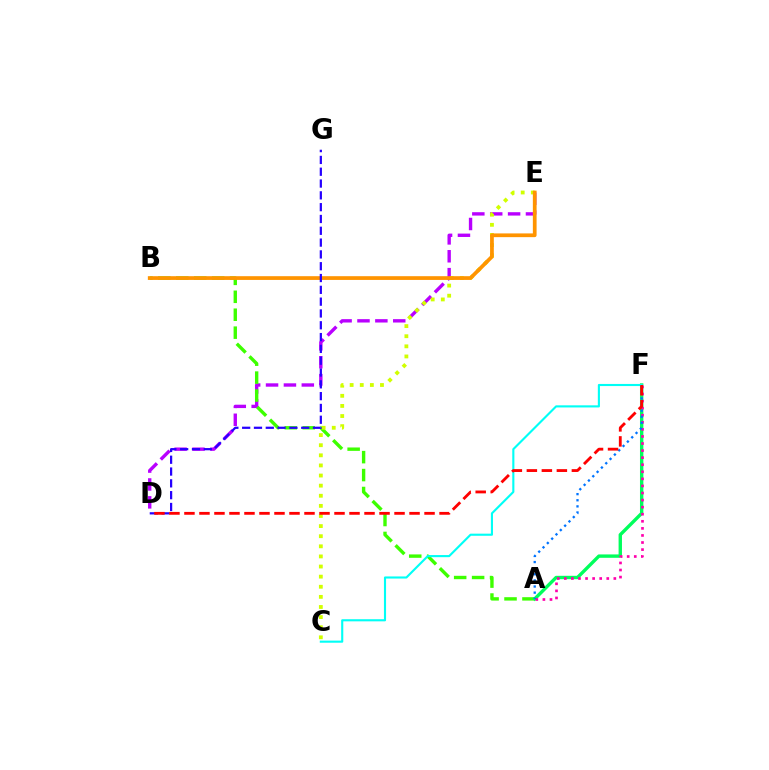{('D', 'E'): [{'color': '#b900ff', 'line_style': 'dashed', 'thickness': 2.43}], ('A', 'B'): [{'color': '#3dff00', 'line_style': 'dashed', 'thickness': 2.44}], ('C', 'E'): [{'color': '#d1ff00', 'line_style': 'dotted', 'thickness': 2.75}], ('A', 'F'): [{'color': '#00ff5c', 'line_style': 'solid', 'thickness': 2.43}, {'color': '#ff00ac', 'line_style': 'dotted', 'thickness': 1.92}, {'color': '#0074ff', 'line_style': 'dotted', 'thickness': 1.66}], ('B', 'E'): [{'color': '#ff9400', 'line_style': 'solid', 'thickness': 2.69}], ('C', 'F'): [{'color': '#00fff6', 'line_style': 'solid', 'thickness': 1.53}], ('D', 'G'): [{'color': '#2500ff', 'line_style': 'dashed', 'thickness': 1.6}], ('D', 'F'): [{'color': '#ff0000', 'line_style': 'dashed', 'thickness': 2.04}]}